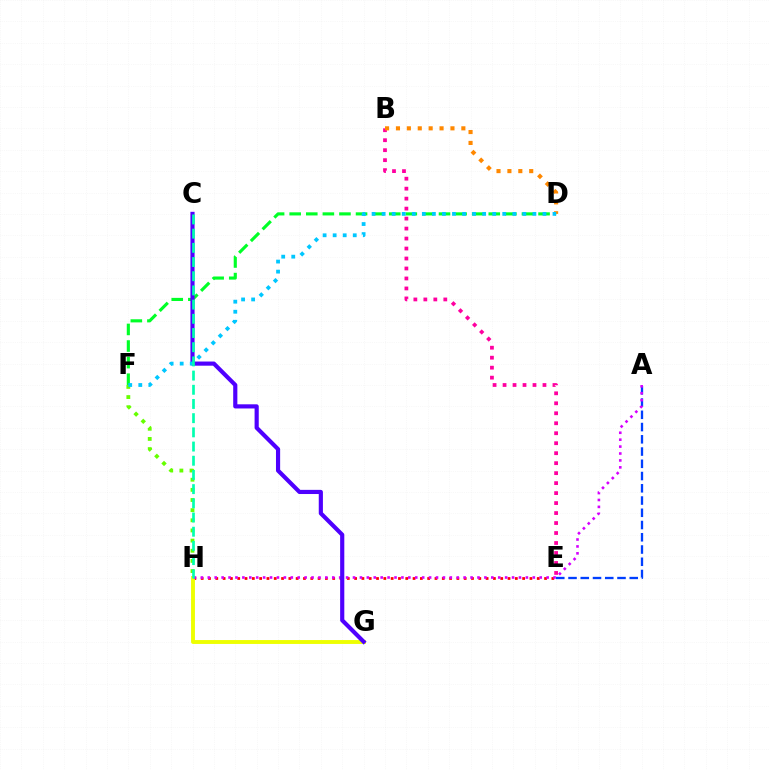{('B', 'E'): [{'color': '#ff00a0', 'line_style': 'dotted', 'thickness': 2.71}], ('A', 'E'): [{'color': '#003fff', 'line_style': 'dashed', 'thickness': 1.66}], ('B', 'D'): [{'color': '#ff8800', 'line_style': 'dotted', 'thickness': 2.96}], ('E', 'H'): [{'color': '#ff0000', 'line_style': 'dotted', 'thickness': 1.98}], ('G', 'H'): [{'color': '#eeff00', 'line_style': 'solid', 'thickness': 2.79}], ('D', 'F'): [{'color': '#00ff27', 'line_style': 'dashed', 'thickness': 2.25}, {'color': '#00c7ff', 'line_style': 'dotted', 'thickness': 2.73}], ('A', 'H'): [{'color': '#d600ff', 'line_style': 'dotted', 'thickness': 1.88}], ('F', 'H'): [{'color': '#66ff00', 'line_style': 'dotted', 'thickness': 2.76}], ('C', 'G'): [{'color': '#4f00ff', 'line_style': 'solid', 'thickness': 2.99}], ('C', 'H'): [{'color': '#00ffaf', 'line_style': 'dashed', 'thickness': 1.93}]}